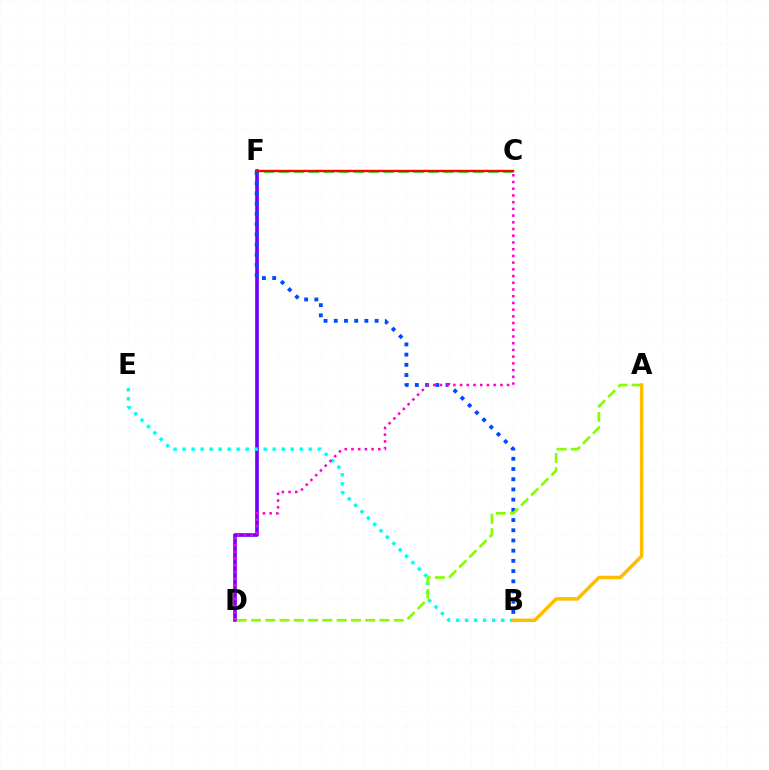{('C', 'F'): [{'color': '#00ff39', 'line_style': 'dashed', 'thickness': 2.03}, {'color': '#ff0000', 'line_style': 'solid', 'thickness': 1.73}], ('D', 'F'): [{'color': '#7200ff', 'line_style': 'solid', 'thickness': 2.63}], ('B', 'E'): [{'color': '#00fff6', 'line_style': 'dotted', 'thickness': 2.45}], ('B', 'F'): [{'color': '#004bff', 'line_style': 'dotted', 'thickness': 2.77}], ('A', 'D'): [{'color': '#84ff00', 'line_style': 'dashed', 'thickness': 1.94}], ('C', 'D'): [{'color': '#ff00cf', 'line_style': 'dotted', 'thickness': 1.82}], ('A', 'B'): [{'color': '#ffbd00', 'line_style': 'solid', 'thickness': 2.51}]}